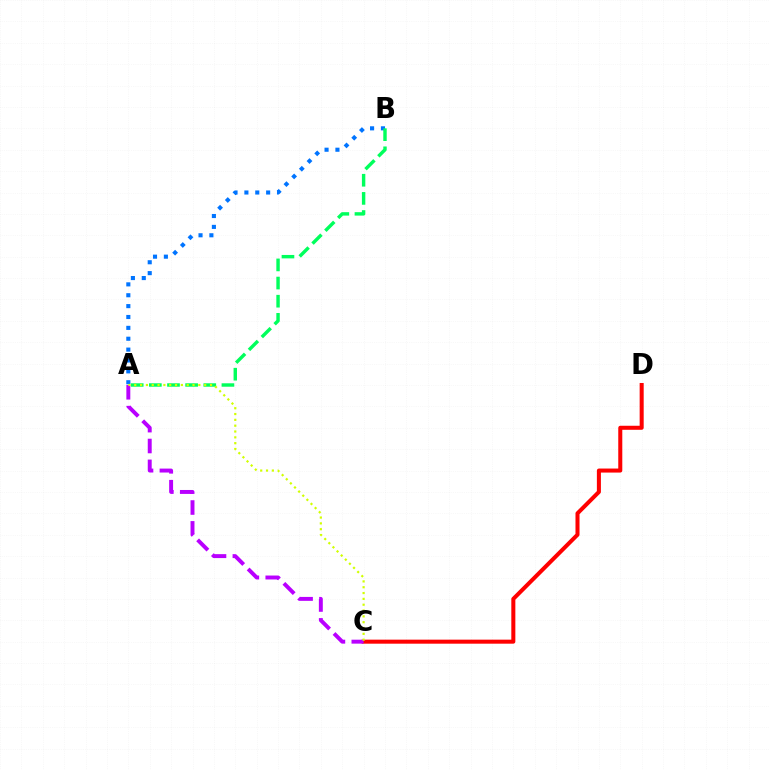{('A', 'B'): [{'color': '#0074ff', 'line_style': 'dotted', 'thickness': 2.95}, {'color': '#00ff5c', 'line_style': 'dashed', 'thickness': 2.47}], ('C', 'D'): [{'color': '#ff0000', 'line_style': 'solid', 'thickness': 2.9}], ('A', 'C'): [{'color': '#b900ff', 'line_style': 'dashed', 'thickness': 2.83}, {'color': '#d1ff00', 'line_style': 'dotted', 'thickness': 1.58}]}